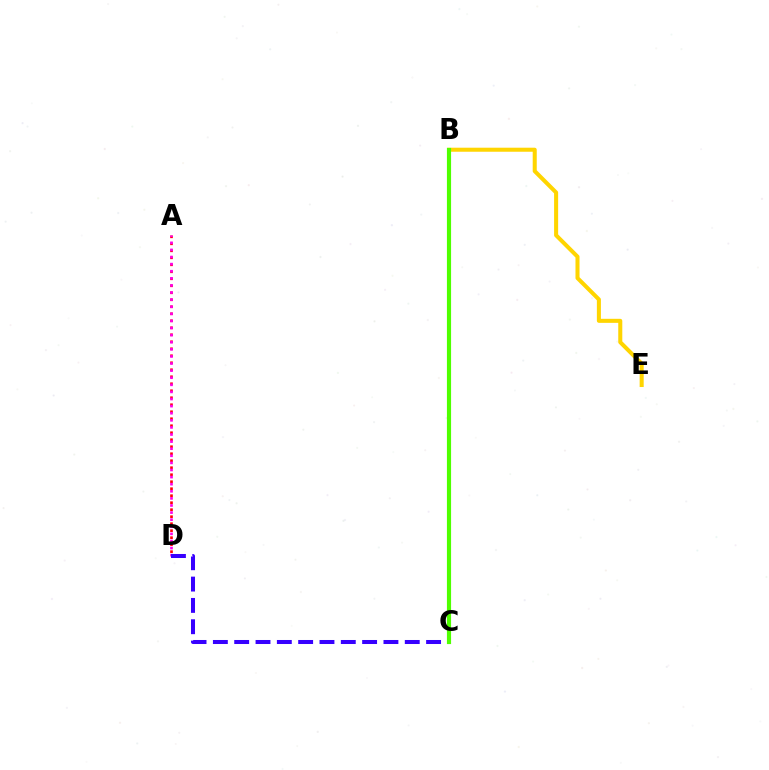{('B', 'C'): [{'color': '#00ff86', 'line_style': 'solid', 'thickness': 2.86}, {'color': '#009eff', 'line_style': 'solid', 'thickness': 1.97}, {'color': '#4fff00', 'line_style': 'solid', 'thickness': 2.99}], ('A', 'D'): [{'color': '#ff0000', 'line_style': 'dotted', 'thickness': 1.9}, {'color': '#ff00ed', 'line_style': 'dotted', 'thickness': 1.93}], ('B', 'E'): [{'color': '#ffd500', 'line_style': 'solid', 'thickness': 2.91}], ('C', 'D'): [{'color': '#3700ff', 'line_style': 'dashed', 'thickness': 2.9}]}